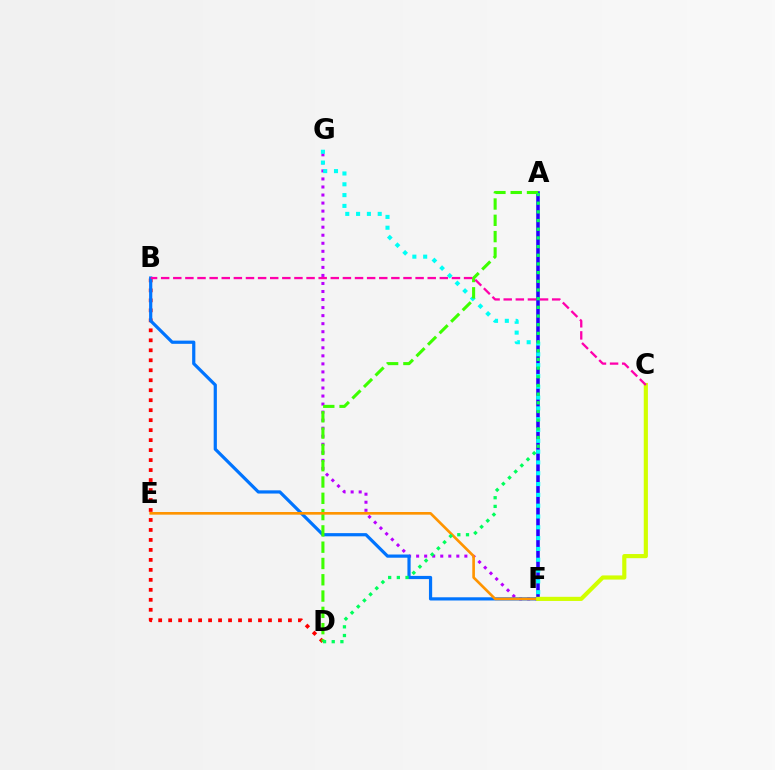{('F', 'G'): [{'color': '#b900ff', 'line_style': 'dotted', 'thickness': 2.18}, {'color': '#00fff6', 'line_style': 'dotted', 'thickness': 2.94}], ('B', 'D'): [{'color': '#ff0000', 'line_style': 'dotted', 'thickness': 2.71}], ('A', 'F'): [{'color': '#2500ff', 'line_style': 'solid', 'thickness': 2.57}], ('B', 'F'): [{'color': '#0074ff', 'line_style': 'solid', 'thickness': 2.31}], ('A', 'D'): [{'color': '#3dff00', 'line_style': 'dashed', 'thickness': 2.21}, {'color': '#00ff5c', 'line_style': 'dotted', 'thickness': 2.36}], ('E', 'F'): [{'color': '#ff9400', 'line_style': 'solid', 'thickness': 1.91}], ('C', 'F'): [{'color': '#d1ff00', 'line_style': 'solid', 'thickness': 2.99}], ('B', 'C'): [{'color': '#ff00ac', 'line_style': 'dashed', 'thickness': 1.65}]}